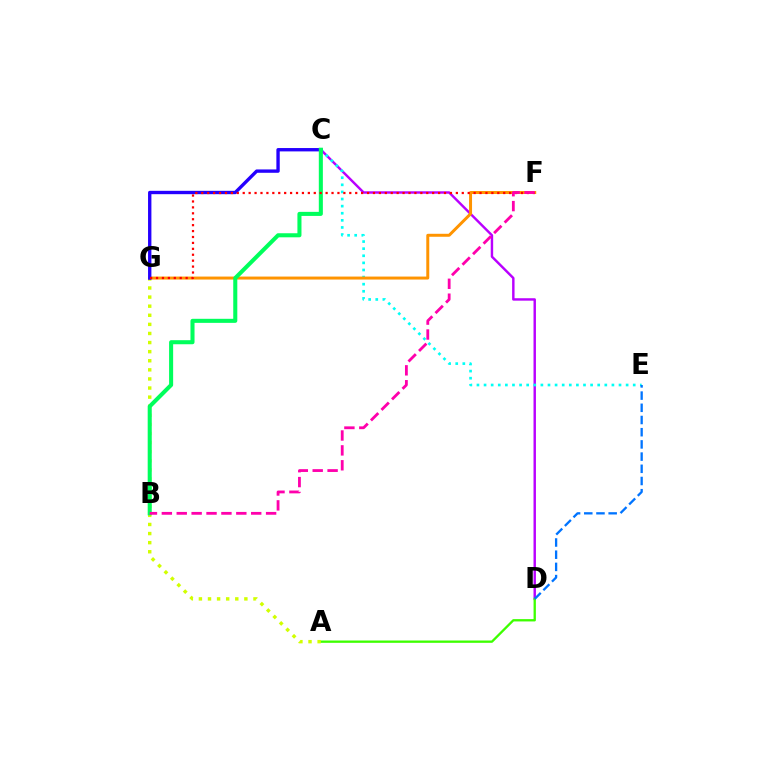{('C', 'D'): [{'color': '#b900ff', 'line_style': 'solid', 'thickness': 1.75}], ('C', 'E'): [{'color': '#00fff6', 'line_style': 'dotted', 'thickness': 1.93}], ('A', 'D'): [{'color': '#3dff00', 'line_style': 'solid', 'thickness': 1.67}], ('D', 'E'): [{'color': '#0074ff', 'line_style': 'dashed', 'thickness': 1.66}], ('A', 'G'): [{'color': '#d1ff00', 'line_style': 'dotted', 'thickness': 2.47}], ('F', 'G'): [{'color': '#ff9400', 'line_style': 'solid', 'thickness': 2.14}, {'color': '#ff0000', 'line_style': 'dotted', 'thickness': 1.61}], ('C', 'G'): [{'color': '#2500ff', 'line_style': 'solid', 'thickness': 2.42}], ('B', 'C'): [{'color': '#00ff5c', 'line_style': 'solid', 'thickness': 2.92}], ('B', 'F'): [{'color': '#ff00ac', 'line_style': 'dashed', 'thickness': 2.02}]}